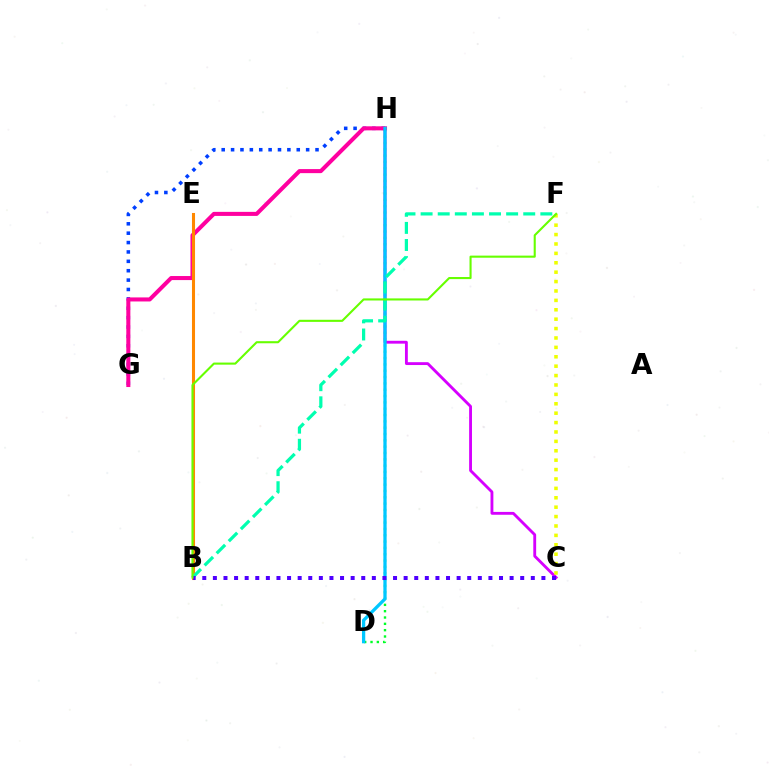{('C', 'H'): [{'color': '#d600ff', 'line_style': 'solid', 'thickness': 2.05}], ('G', 'H'): [{'color': '#003fff', 'line_style': 'dotted', 'thickness': 2.55}, {'color': '#ff00a0', 'line_style': 'solid', 'thickness': 2.92}], ('B', 'E'): [{'color': '#ff0000', 'line_style': 'solid', 'thickness': 1.83}, {'color': '#ff8800', 'line_style': 'solid', 'thickness': 2.21}], ('D', 'H'): [{'color': '#00ff27', 'line_style': 'dotted', 'thickness': 1.72}, {'color': '#00c7ff', 'line_style': 'solid', 'thickness': 2.36}], ('C', 'F'): [{'color': '#eeff00', 'line_style': 'dotted', 'thickness': 2.55}], ('B', 'F'): [{'color': '#00ffaf', 'line_style': 'dashed', 'thickness': 2.32}, {'color': '#66ff00', 'line_style': 'solid', 'thickness': 1.51}], ('B', 'C'): [{'color': '#4f00ff', 'line_style': 'dotted', 'thickness': 2.88}]}